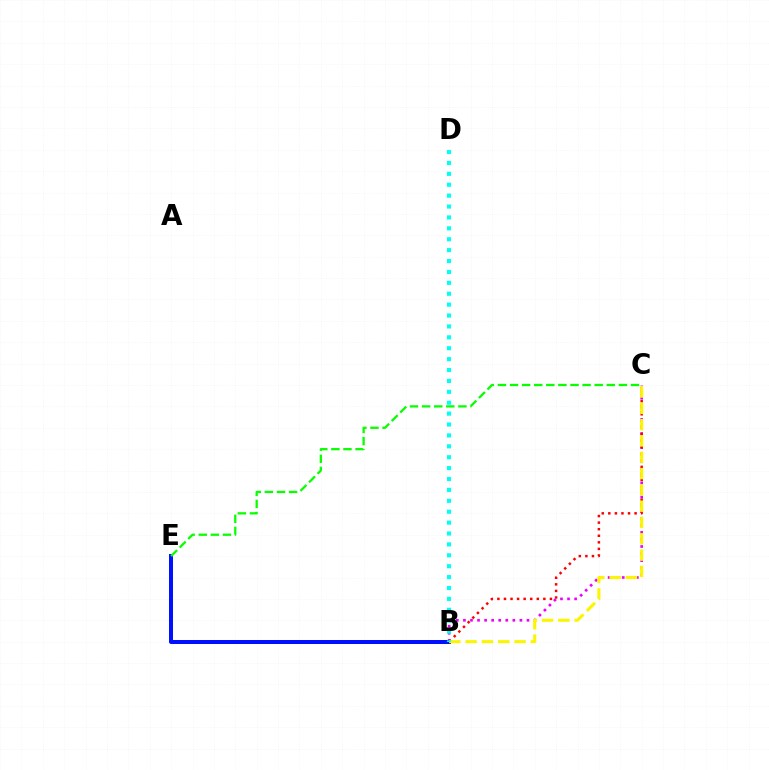{('B', 'C'): [{'color': '#ee00ff', 'line_style': 'dotted', 'thickness': 1.92}, {'color': '#ff0000', 'line_style': 'dotted', 'thickness': 1.78}, {'color': '#fcf500', 'line_style': 'dashed', 'thickness': 2.21}], ('B', 'E'): [{'color': '#0010ff', 'line_style': 'solid', 'thickness': 2.87}], ('B', 'D'): [{'color': '#00fff6', 'line_style': 'dotted', 'thickness': 2.96}], ('C', 'E'): [{'color': '#08ff00', 'line_style': 'dashed', 'thickness': 1.64}]}